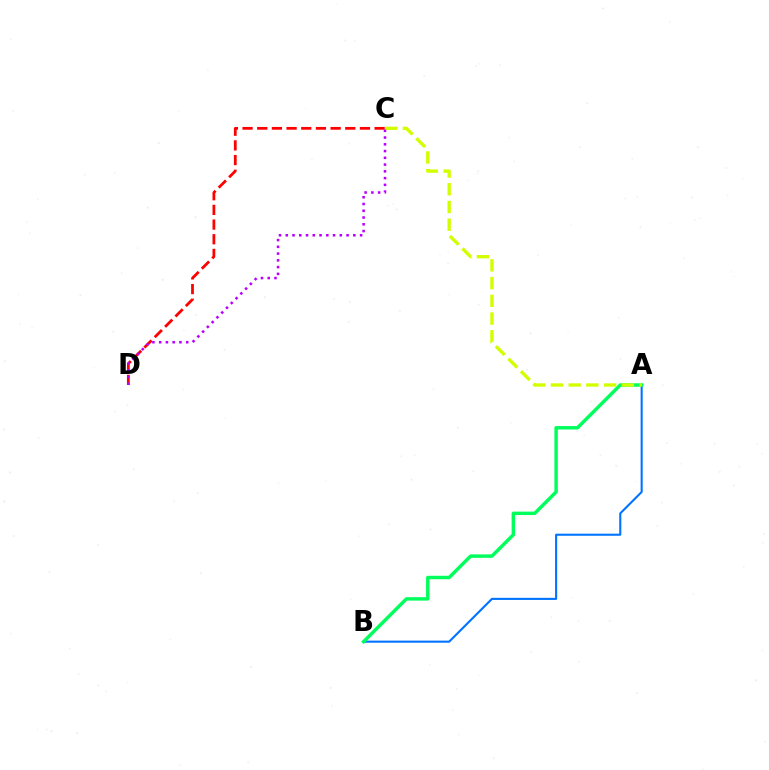{('A', 'B'): [{'color': '#0074ff', 'line_style': 'solid', 'thickness': 1.51}, {'color': '#00ff5c', 'line_style': 'solid', 'thickness': 2.48}], ('C', 'D'): [{'color': '#ff0000', 'line_style': 'dashed', 'thickness': 1.99}, {'color': '#b900ff', 'line_style': 'dotted', 'thickness': 1.84}], ('A', 'C'): [{'color': '#d1ff00', 'line_style': 'dashed', 'thickness': 2.41}]}